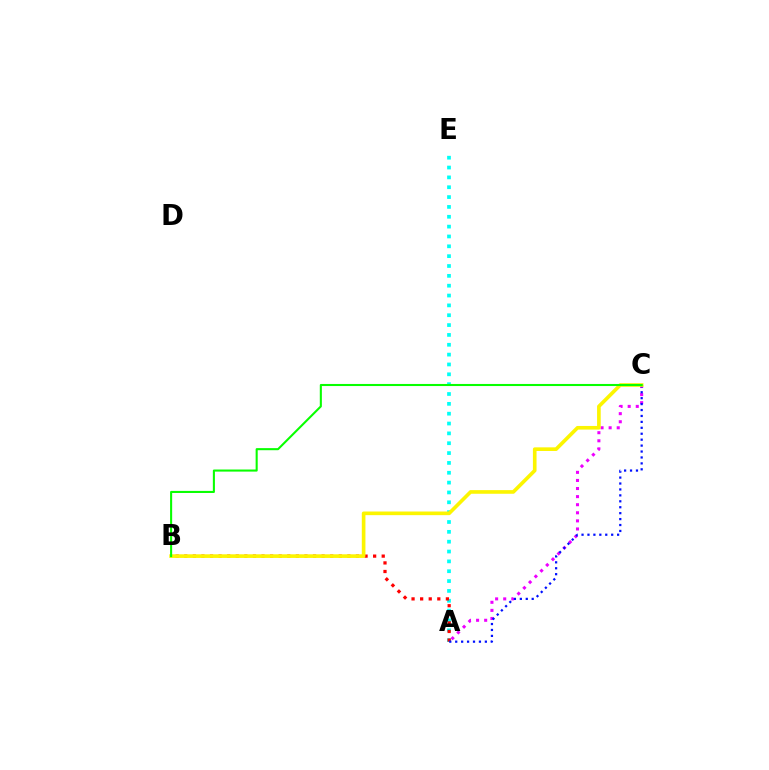{('A', 'E'): [{'color': '#00fff6', 'line_style': 'dotted', 'thickness': 2.68}], ('A', 'B'): [{'color': '#ff0000', 'line_style': 'dotted', 'thickness': 2.33}], ('A', 'C'): [{'color': '#ee00ff', 'line_style': 'dotted', 'thickness': 2.2}, {'color': '#0010ff', 'line_style': 'dotted', 'thickness': 1.61}], ('B', 'C'): [{'color': '#fcf500', 'line_style': 'solid', 'thickness': 2.62}, {'color': '#08ff00', 'line_style': 'solid', 'thickness': 1.5}]}